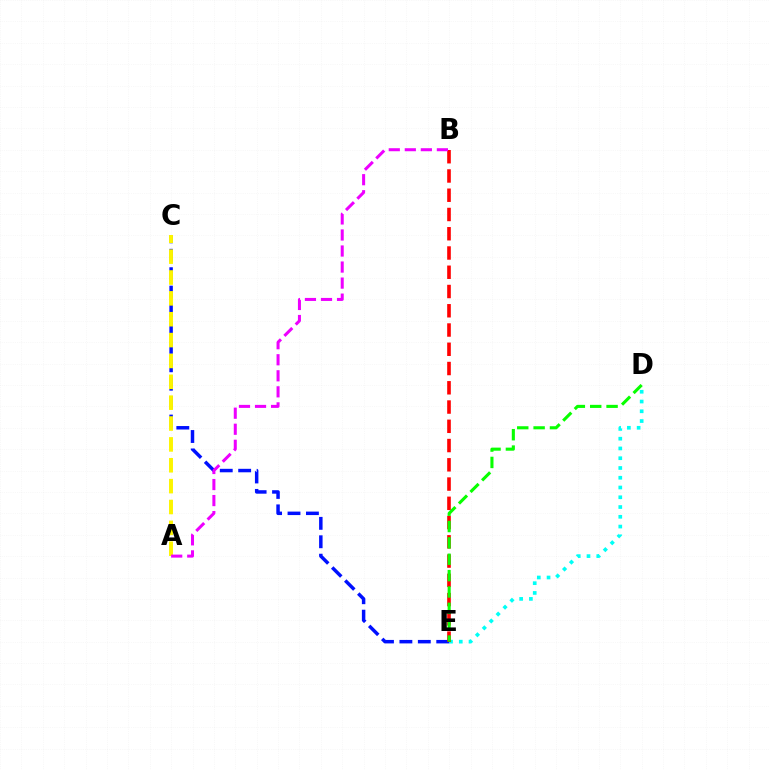{('D', 'E'): [{'color': '#00fff6', 'line_style': 'dotted', 'thickness': 2.65}, {'color': '#08ff00', 'line_style': 'dashed', 'thickness': 2.22}], ('C', 'E'): [{'color': '#0010ff', 'line_style': 'dashed', 'thickness': 2.5}], ('A', 'C'): [{'color': '#fcf500', 'line_style': 'dashed', 'thickness': 2.83}], ('B', 'E'): [{'color': '#ff0000', 'line_style': 'dashed', 'thickness': 2.62}], ('A', 'B'): [{'color': '#ee00ff', 'line_style': 'dashed', 'thickness': 2.18}]}